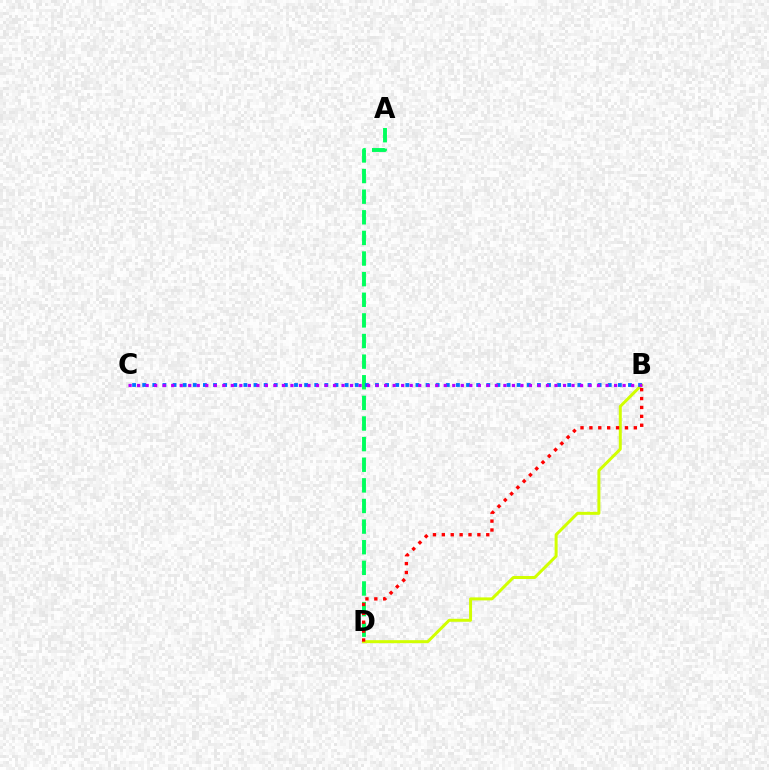{('B', 'D'): [{'color': '#d1ff00', 'line_style': 'solid', 'thickness': 2.15}, {'color': '#ff0000', 'line_style': 'dotted', 'thickness': 2.41}], ('A', 'D'): [{'color': '#00ff5c', 'line_style': 'dashed', 'thickness': 2.8}], ('B', 'C'): [{'color': '#0074ff', 'line_style': 'dotted', 'thickness': 2.75}, {'color': '#b900ff', 'line_style': 'dotted', 'thickness': 2.31}]}